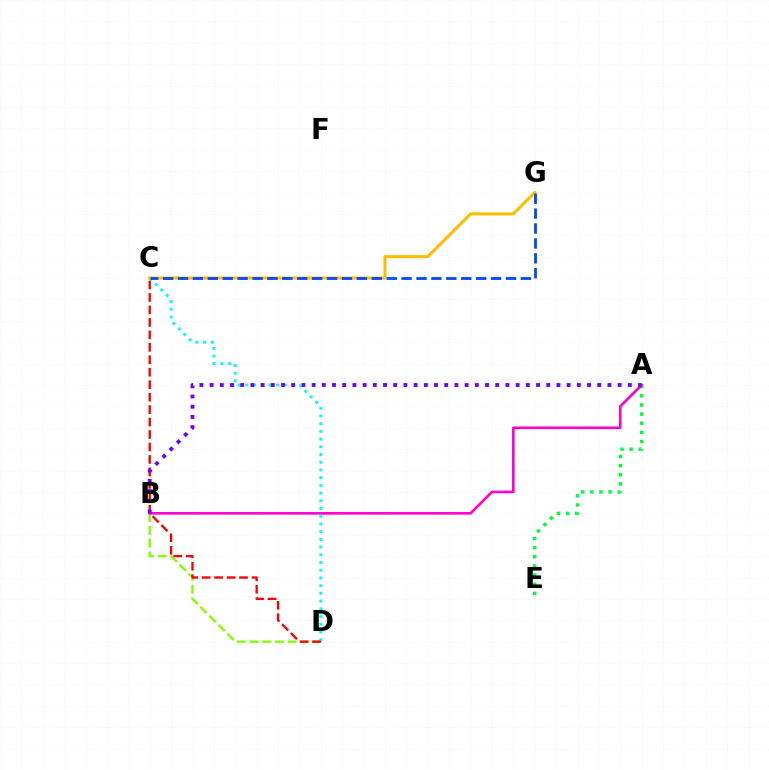{('A', 'E'): [{'color': '#00ff39', 'line_style': 'dotted', 'thickness': 2.48}], ('B', 'D'): [{'color': '#84ff00', 'line_style': 'dashed', 'thickness': 1.73}], ('C', 'D'): [{'color': '#00fff6', 'line_style': 'dotted', 'thickness': 2.1}, {'color': '#ff0000', 'line_style': 'dashed', 'thickness': 1.69}], ('C', 'G'): [{'color': '#ffbd00', 'line_style': 'solid', 'thickness': 2.2}, {'color': '#004bff', 'line_style': 'dashed', 'thickness': 2.02}], ('A', 'B'): [{'color': '#ff00cf', 'line_style': 'solid', 'thickness': 1.88}, {'color': '#7200ff', 'line_style': 'dotted', 'thickness': 2.77}]}